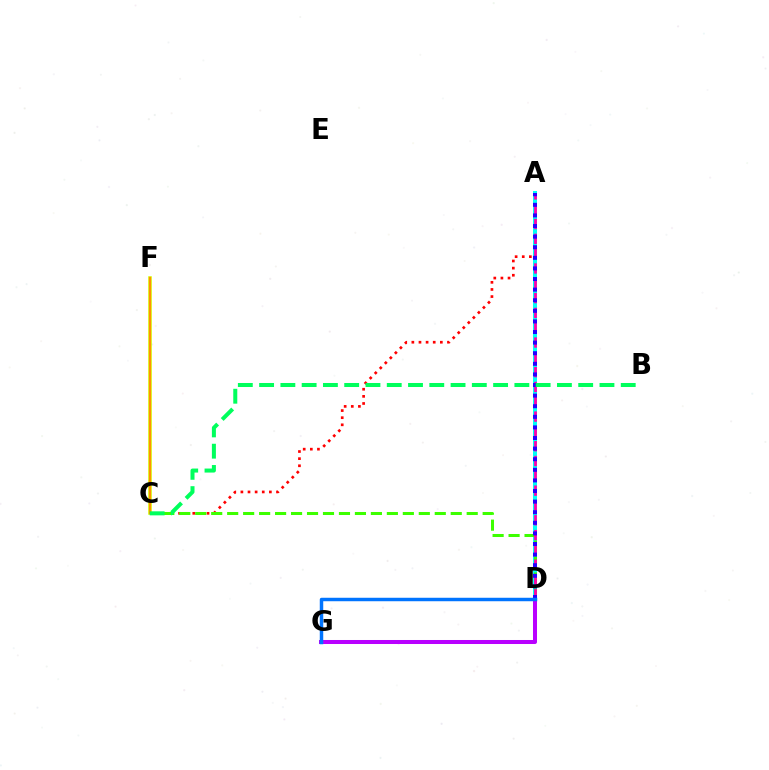{('A', 'C'): [{'color': '#ff0000', 'line_style': 'dotted', 'thickness': 1.93}], ('A', 'D'): [{'color': '#00fff6', 'line_style': 'solid', 'thickness': 2.88}, {'color': '#ff00ac', 'line_style': 'dashed', 'thickness': 2.01}, {'color': '#2500ff', 'line_style': 'dotted', 'thickness': 2.88}], ('C', 'D'): [{'color': '#3dff00', 'line_style': 'dashed', 'thickness': 2.17}], ('C', 'F'): [{'color': '#d1ff00', 'line_style': 'solid', 'thickness': 2.55}, {'color': '#ff9400', 'line_style': 'solid', 'thickness': 1.58}], ('D', 'G'): [{'color': '#b900ff', 'line_style': 'solid', 'thickness': 2.89}, {'color': '#0074ff', 'line_style': 'solid', 'thickness': 2.49}], ('B', 'C'): [{'color': '#00ff5c', 'line_style': 'dashed', 'thickness': 2.89}]}